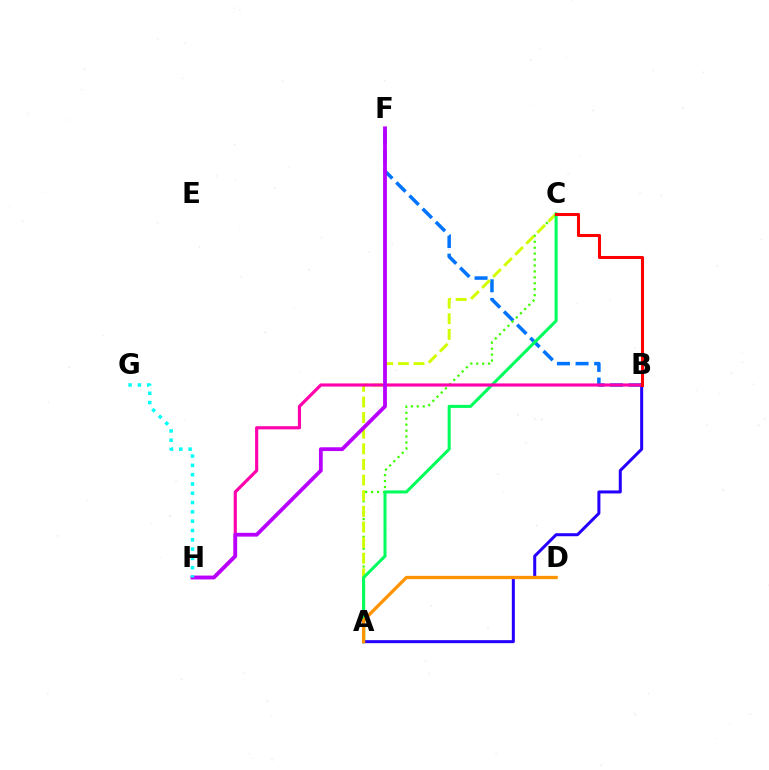{('B', 'F'): [{'color': '#0074ff', 'line_style': 'dashed', 'thickness': 2.53}], ('A', 'C'): [{'color': '#3dff00', 'line_style': 'dotted', 'thickness': 1.61}, {'color': '#d1ff00', 'line_style': 'dashed', 'thickness': 2.12}, {'color': '#00ff5c', 'line_style': 'solid', 'thickness': 2.19}], ('A', 'B'): [{'color': '#2500ff', 'line_style': 'solid', 'thickness': 2.17}], ('B', 'H'): [{'color': '#ff00ac', 'line_style': 'solid', 'thickness': 2.26}], ('F', 'H'): [{'color': '#b900ff', 'line_style': 'solid', 'thickness': 2.73}], ('A', 'D'): [{'color': '#ff9400', 'line_style': 'solid', 'thickness': 2.37}], ('B', 'C'): [{'color': '#ff0000', 'line_style': 'solid', 'thickness': 2.2}], ('G', 'H'): [{'color': '#00fff6', 'line_style': 'dotted', 'thickness': 2.53}]}